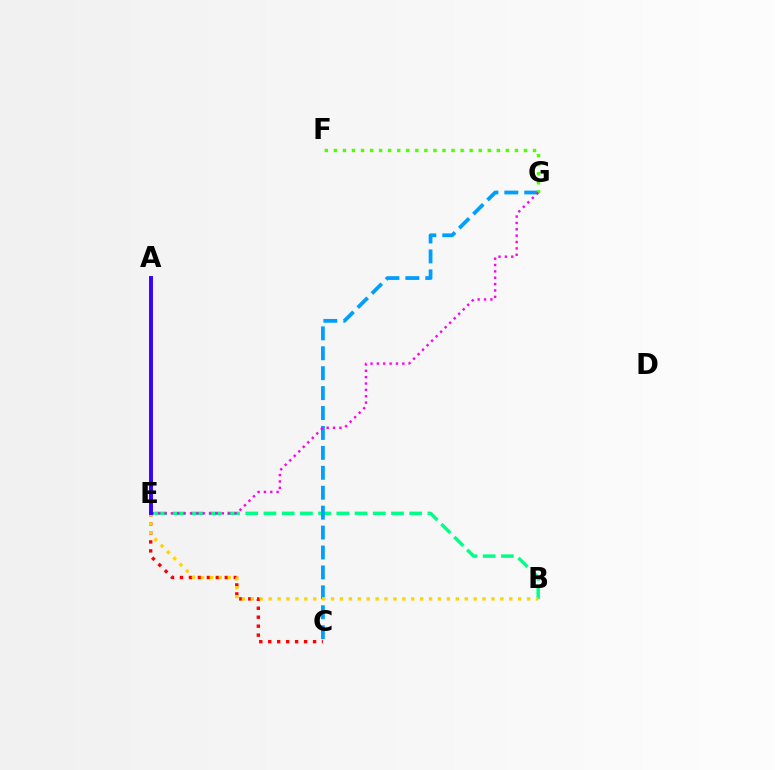{('C', 'E'): [{'color': '#ff0000', 'line_style': 'dotted', 'thickness': 2.44}], ('B', 'E'): [{'color': '#00ff86', 'line_style': 'dashed', 'thickness': 2.48}, {'color': '#ffd500', 'line_style': 'dotted', 'thickness': 2.42}], ('C', 'G'): [{'color': '#009eff', 'line_style': 'dashed', 'thickness': 2.71}], ('F', 'G'): [{'color': '#4fff00', 'line_style': 'dotted', 'thickness': 2.46}], ('E', 'G'): [{'color': '#ff00ed', 'line_style': 'dotted', 'thickness': 1.73}], ('A', 'E'): [{'color': '#3700ff', 'line_style': 'solid', 'thickness': 2.83}]}